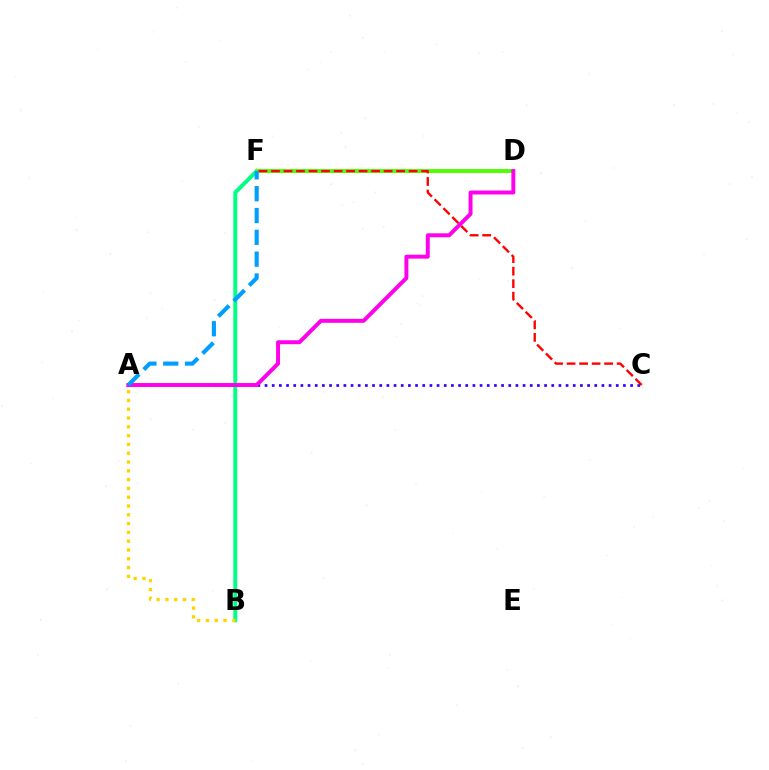{('B', 'F'): [{'color': '#00ff86', 'line_style': 'solid', 'thickness': 2.85}], ('A', 'C'): [{'color': '#3700ff', 'line_style': 'dotted', 'thickness': 1.95}], ('D', 'F'): [{'color': '#4fff00', 'line_style': 'solid', 'thickness': 2.8}], ('A', 'B'): [{'color': '#ffd500', 'line_style': 'dotted', 'thickness': 2.39}], ('C', 'F'): [{'color': '#ff0000', 'line_style': 'dashed', 'thickness': 1.7}], ('A', 'D'): [{'color': '#ff00ed', 'line_style': 'solid', 'thickness': 2.84}], ('A', 'F'): [{'color': '#009eff', 'line_style': 'dashed', 'thickness': 2.97}]}